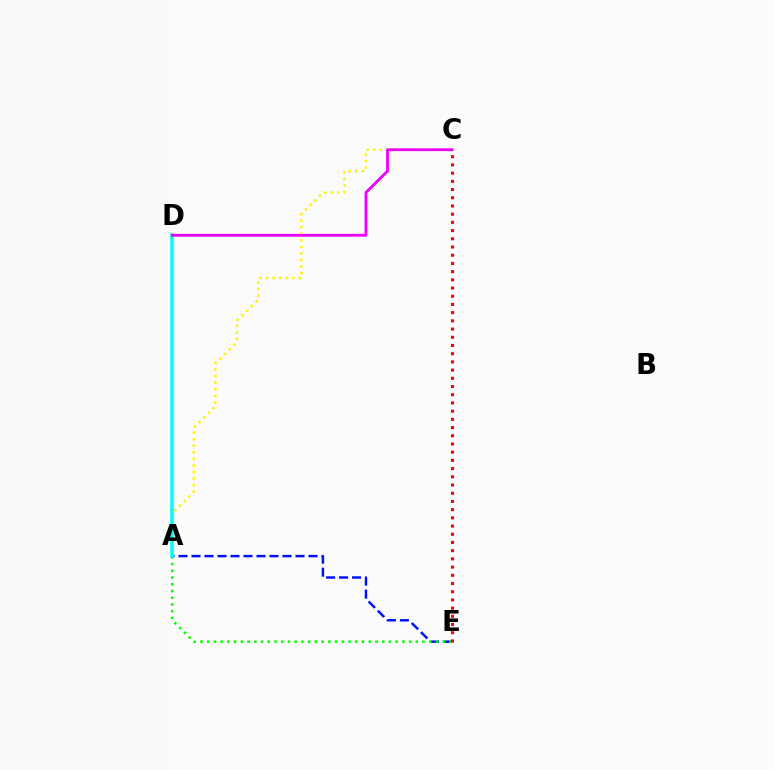{('A', 'C'): [{'color': '#fcf500', 'line_style': 'dotted', 'thickness': 1.78}], ('A', 'E'): [{'color': '#0010ff', 'line_style': 'dashed', 'thickness': 1.77}, {'color': '#08ff00', 'line_style': 'dotted', 'thickness': 1.83}], ('A', 'D'): [{'color': '#00fff6', 'line_style': 'solid', 'thickness': 2.53}], ('C', 'D'): [{'color': '#ee00ff', 'line_style': 'solid', 'thickness': 2.01}], ('C', 'E'): [{'color': '#ff0000', 'line_style': 'dotted', 'thickness': 2.23}]}